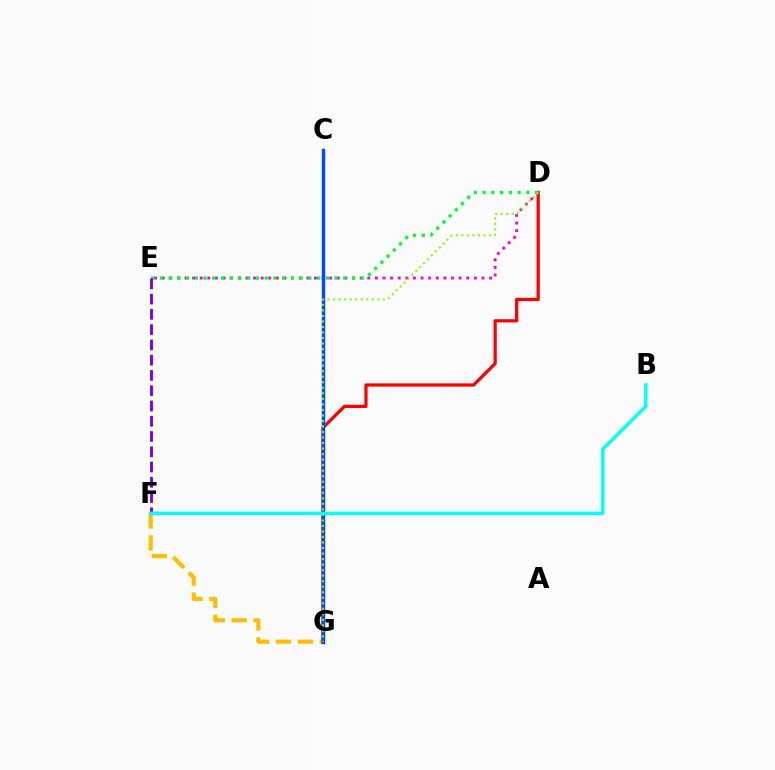{('F', 'G'): [{'color': '#ffbd00', 'line_style': 'dashed', 'thickness': 2.98}], ('D', 'G'): [{'color': '#ff0000', 'line_style': 'solid', 'thickness': 2.34}, {'color': '#84ff00', 'line_style': 'dotted', 'thickness': 1.5}], ('D', 'E'): [{'color': '#ff00cf', 'line_style': 'dotted', 'thickness': 2.07}, {'color': '#00ff39', 'line_style': 'dotted', 'thickness': 2.37}], ('C', 'G'): [{'color': '#004bff', 'line_style': 'solid', 'thickness': 2.48}], ('E', 'F'): [{'color': '#7200ff', 'line_style': 'dashed', 'thickness': 2.07}], ('B', 'F'): [{'color': '#00fff6', 'line_style': 'solid', 'thickness': 2.47}]}